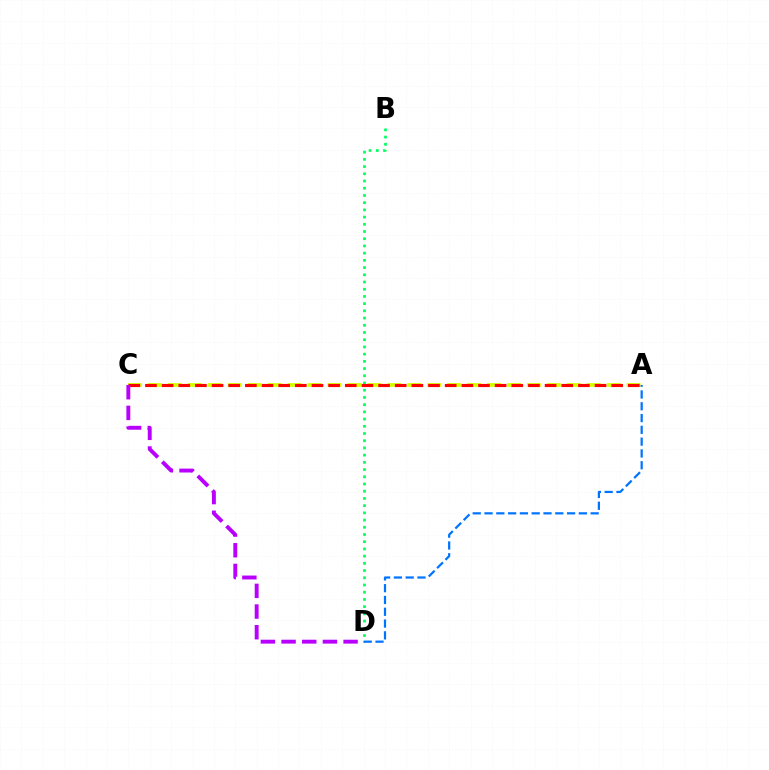{('A', 'C'): [{'color': '#d1ff00', 'line_style': 'dashed', 'thickness': 2.71}, {'color': '#ff0000', 'line_style': 'dashed', 'thickness': 2.26}], ('B', 'D'): [{'color': '#00ff5c', 'line_style': 'dotted', 'thickness': 1.96}], ('C', 'D'): [{'color': '#b900ff', 'line_style': 'dashed', 'thickness': 2.81}], ('A', 'D'): [{'color': '#0074ff', 'line_style': 'dashed', 'thickness': 1.6}]}